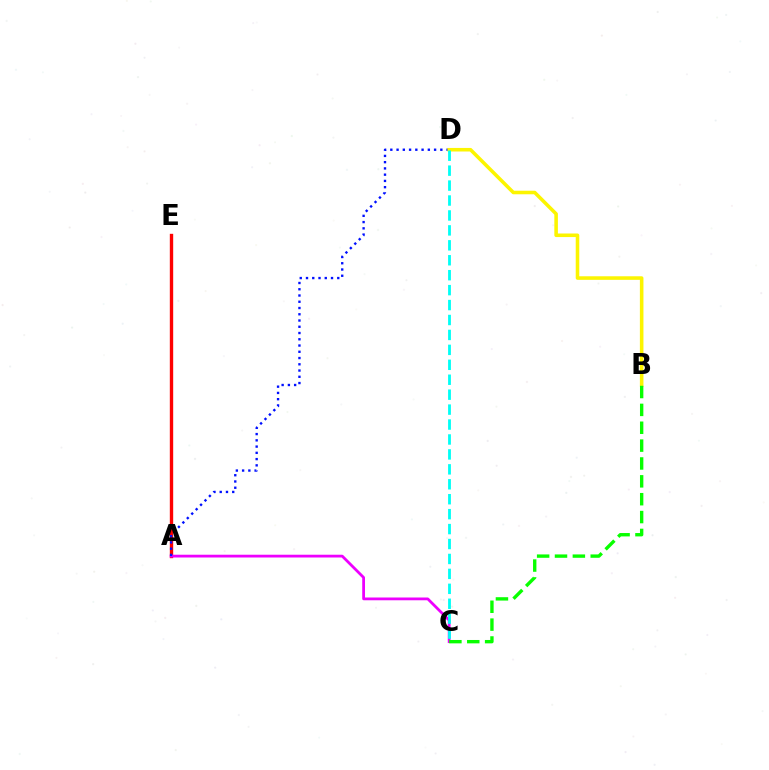{('A', 'E'): [{'color': '#ff0000', 'line_style': 'solid', 'thickness': 2.42}], ('A', 'C'): [{'color': '#ee00ff', 'line_style': 'solid', 'thickness': 2.0}], ('A', 'D'): [{'color': '#0010ff', 'line_style': 'dotted', 'thickness': 1.7}], ('B', 'D'): [{'color': '#fcf500', 'line_style': 'solid', 'thickness': 2.56}], ('B', 'C'): [{'color': '#08ff00', 'line_style': 'dashed', 'thickness': 2.43}], ('C', 'D'): [{'color': '#00fff6', 'line_style': 'dashed', 'thickness': 2.03}]}